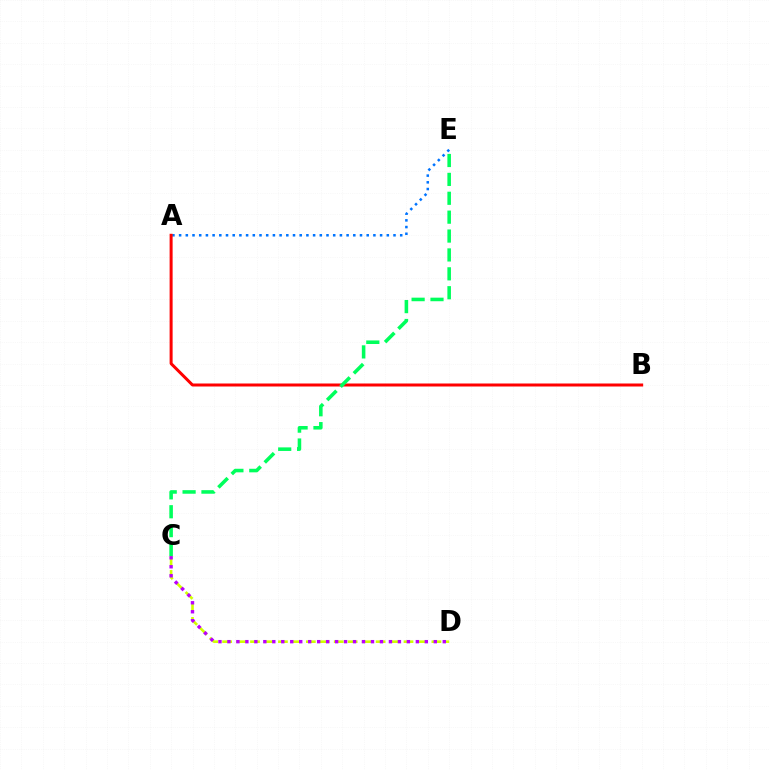{('C', 'D'): [{'color': '#d1ff00', 'line_style': 'dashed', 'thickness': 1.9}, {'color': '#b900ff', 'line_style': 'dotted', 'thickness': 2.44}], ('A', 'E'): [{'color': '#0074ff', 'line_style': 'dotted', 'thickness': 1.82}], ('A', 'B'): [{'color': '#ff0000', 'line_style': 'solid', 'thickness': 2.16}], ('C', 'E'): [{'color': '#00ff5c', 'line_style': 'dashed', 'thickness': 2.57}]}